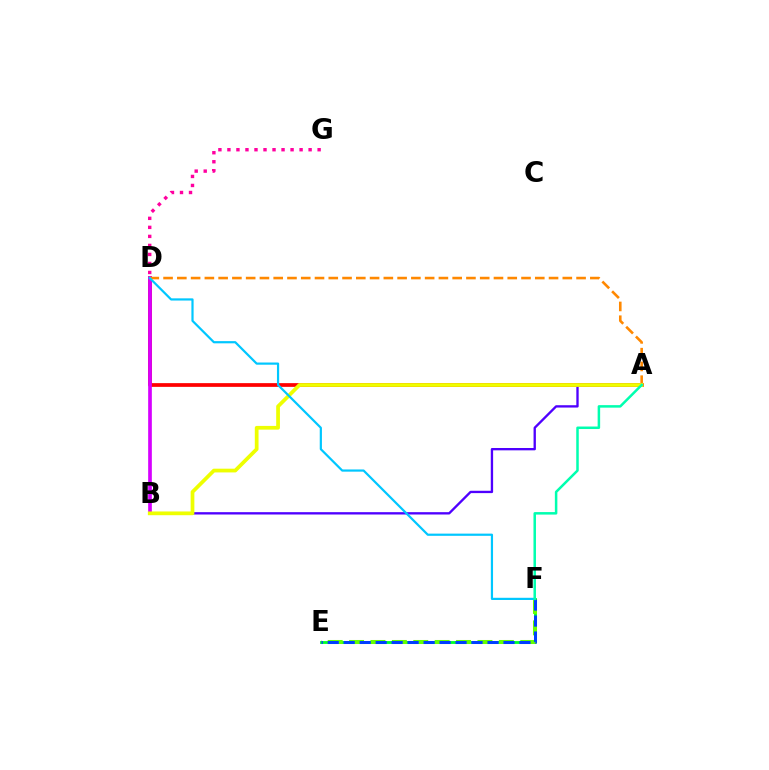{('A', 'D'): [{'color': '#ff0000', 'line_style': 'solid', 'thickness': 2.68}, {'color': '#ff8800', 'line_style': 'dashed', 'thickness': 1.87}], ('A', 'B'): [{'color': '#4f00ff', 'line_style': 'solid', 'thickness': 1.68}, {'color': '#eeff00', 'line_style': 'solid', 'thickness': 2.69}], ('D', 'G'): [{'color': '#ff00a0', 'line_style': 'dotted', 'thickness': 2.45}], ('B', 'D'): [{'color': '#d600ff', 'line_style': 'solid', 'thickness': 2.64}], ('E', 'F'): [{'color': '#00ff27', 'line_style': 'solid', 'thickness': 2.04}, {'color': '#66ff00', 'line_style': 'dashed', 'thickness': 2.91}, {'color': '#003fff', 'line_style': 'dashed', 'thickness': 2.17}], ('D', 'F'): [{'color': '#00c7ff', 'line_style': 'solid', 'thickness': 1.58}], ('A', 'F'): [{'color': '#00ffaf', 'line_style': 'solid', 'thickness': 1.81}]}